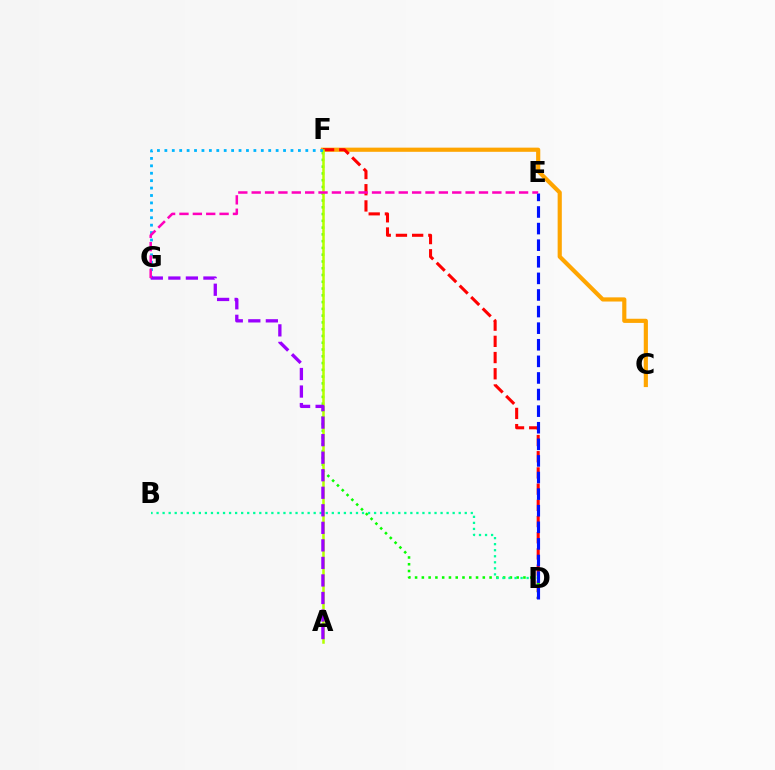{('C', 'F'): [{'color': '#ffa500', 'line_style': 'solid', 'thickness': 3.0}], ('D', 'F'): [{'color': '#ff0000', 'line_style': 'dashed', 'thickness': 2.2}, {'color': '#08ff00', 'line_style': 'dotted', 'thickness': 1.84}], ('A', 'F'): [{'color': '#b3ff00', 'line_style': 'solid', 'thickness': 1.82}], ('F', 'G'): [{'color': '#00b5ff', 'line_style': 'dotted', 'thickness': 2.02}], ('B', 'D'): [{'color': '#00ff9d', 'line_style': 'dotted', 'thickness': 1.64}], ('D', 'E'): [{'color': '#0010ff', 'line_style': 'dashed', 'thickness': 2.25}], ('A', 'G'): [{'color': '#9b00ff', 'line_style': 'dashed', 'thickness': 2.38}], ('E', 'G'): [{'color': '#ff00bd', 'line_style': 'dashed', 'thickness': 1.82}]}